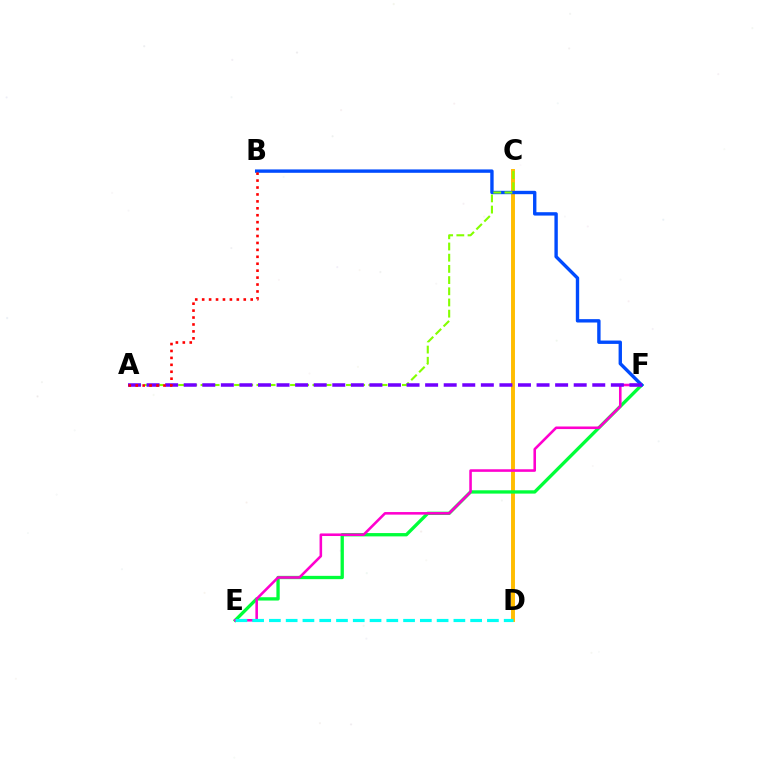{('C', 'D'): [{'color': '#ffbd00', 'line_style': 'solid', 'thickness': 2.82}], ('E', 'F'): [{'color': '#00ff39', 'line_style': 'solid', 'thickness': 2.39}, {'color': '#ff00cf', 'line_style': 'solid', 'thickness': 1.86}], ('B', 'F'): [{'color': '#004bff', 'line_style': 'solid', 'thickness': 2.43}], ('A', 'C'): [{'color': '#84ff00', 'line_style': 'dashed', 'thickness': 1.52}], ('A', 'F'): [{'color': '#7200ff', 'line_style': 'dashed', 'thickness': 2.52}], ('D', 'E'): [{'color': '#00fff6', 'line_style': 'dashed', 'thickness': 2.28}], ('A', 'B'): [{'color': '#ff0000', 'line_style': 'dotted', 'thickness': 1.88}]}